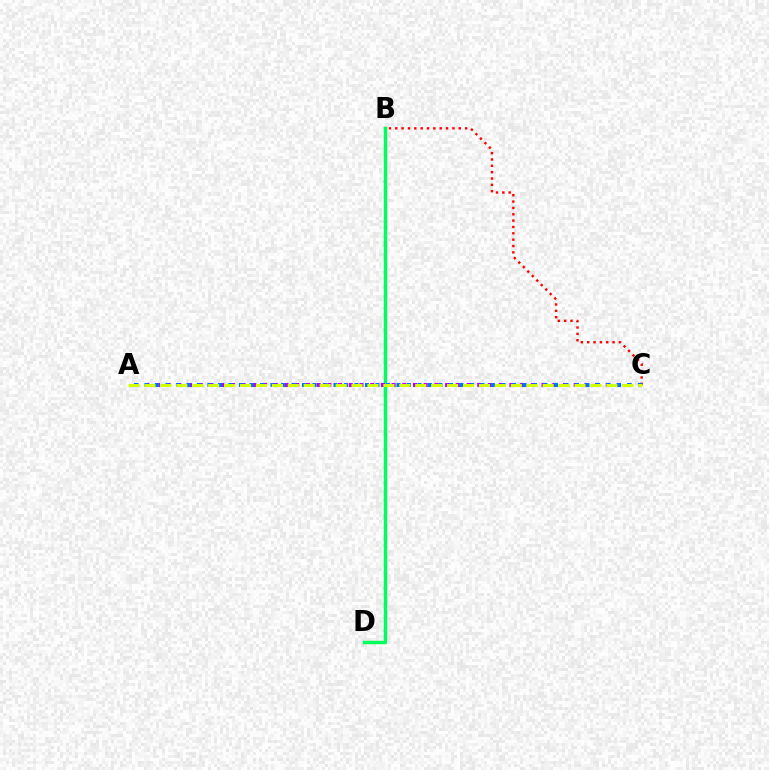{('B', 'D'): [{'color': '#00ff5c', 'line_style': 'solid', 'thickness': 2.49}], ('B', 'C'): [{'color': '#ff0000', 'line_style': 'dotted', 'thickness': 1.72}], ('A', 'C'): [{'color': '#b900ff', 'line_style': 'dotted', 'thickness': 2.91}, {'color': '#0074ff', 'line_style': 'dotted', 'thickness': 2.85}, {'color': '#d1ff00', 'line_style': 'dashed', 'thickness': 2.16}]}